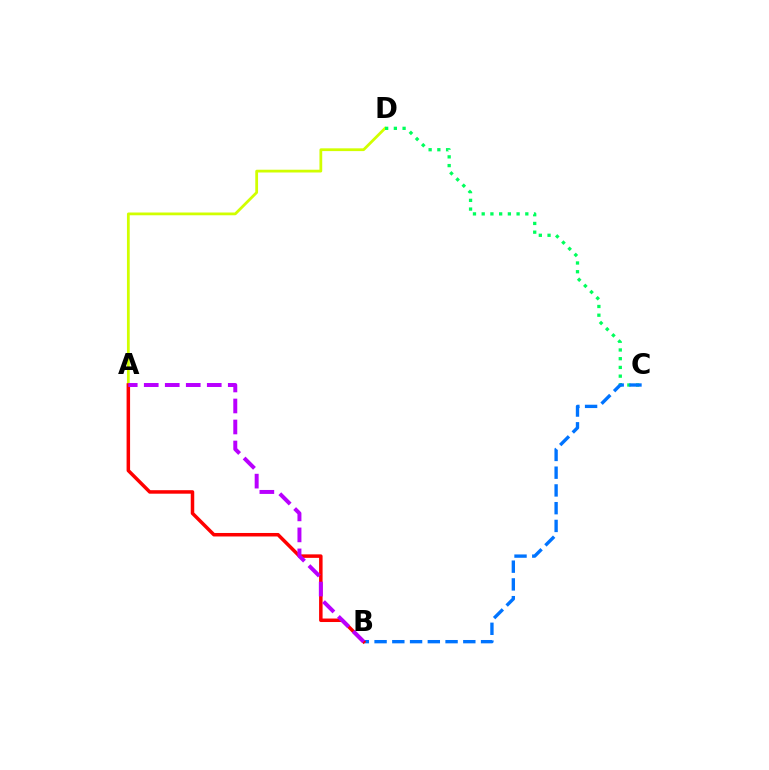{('A', 'D'): [{'color': '#d1ff00', 'line_style': 'solid', 'thickness': 1.99}], ('C', 'D'): [{'color': '#00ff5c', 'line_style': 'dotted', 'thickness': 2.37}], ('B', 'C'): [{'color': '#0074ff', 'line_style': 'dashed', 'thickness': 2.41}], ('A', 'B'): [{'color': '#ff0000', 'line_style': 'solid', 'thickness': 2.52}, {'color': '#b900ff', 'line_style': 'dashed', 'thickness': 2.85}]}